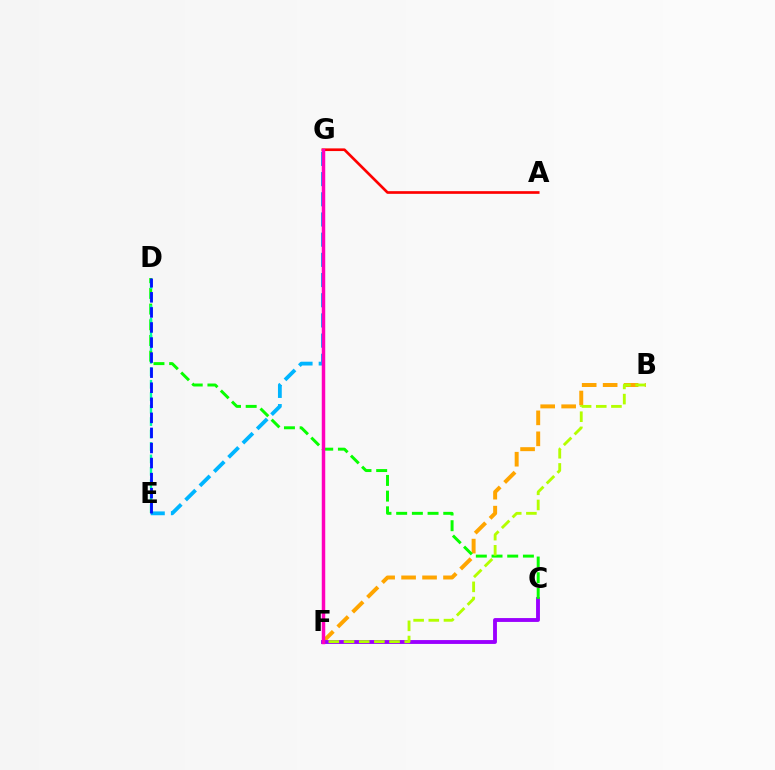{('E', 'G'): [{'color': '#00b5ff', 'line_style': 'dashed', 'thickness': 2.74}], ('B', 'F'): [{'color': '#ffa500', 'line_style': 'dashed', 'thickness': 2.85}, {'color': '#b3ff00', 'line_style': 'dashed', 'thickness': 2.06}], ('C', 'F'): [{'color': '#9b00ff', 'line_style': 'solid', 'thickness': 2.78}], ('C', 'D'): [{'color': '#08ff00', 'line_style': 'dashed', 'thickness': 2.13}], ('D', 'E'): [{'color': '#00ff9d', 'line_style': 'dashed', 'thickness': 1.69}, {'color': '#0010ff', 'line_style': 'dashed', 'thickness': 2.05}], ('A', 'G'): [{'color': '#ff0000', 'line_style': 'solid', 'thickness': 1.92}], ('F', 'G'): [{'color': '#ff00bd', 'line_style': 'solid', 'thickness': 2.5}]}